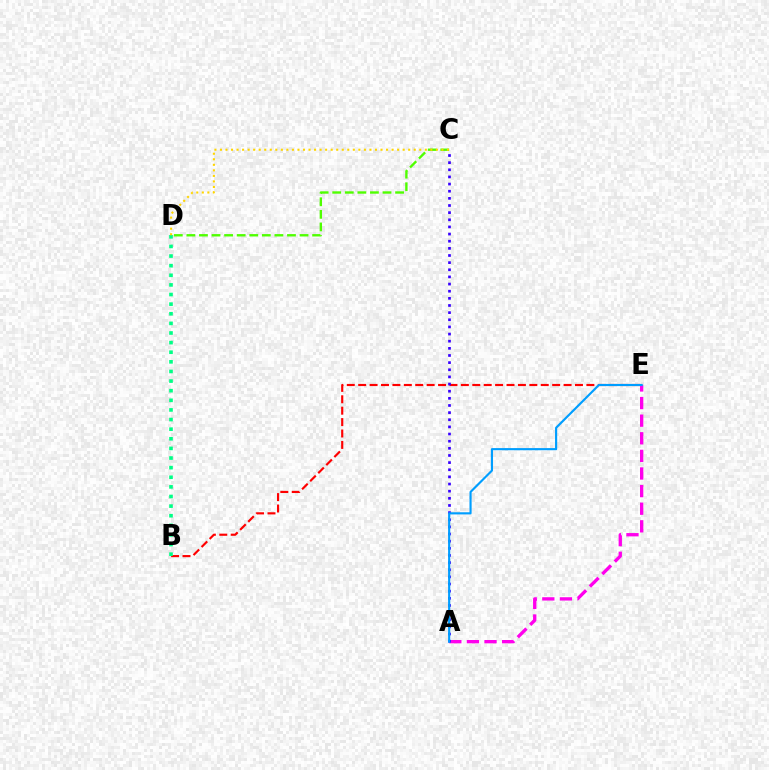{('A', 'E'): [{'color': '#ff00ed', 'line_style': 'dashed', 'thickness': 2.39}, {'color': '#009eff', 'line_style': 'solid', 'thickness': 1.55}], ('B', 'E'): [{'color': '#ff0000', 'line_style': 'dashed', 'thickness': 1.55}], ('A', 'C'): [{'color': '#3700ff', 'line_style': 'dotted', 'thickness': 1.94}], ('C', 'D'): [{'color': '#4fff00', 'line_style': 'dashed', 'thickness': 1.71}, {'color': '#ffd500', 'line_style': 'dotted', 'thickness': 1.5}], ('B', 'D'): [{'color': '#00ff86', 'line_style': 'dotted', 'thickness': 2.61}]}